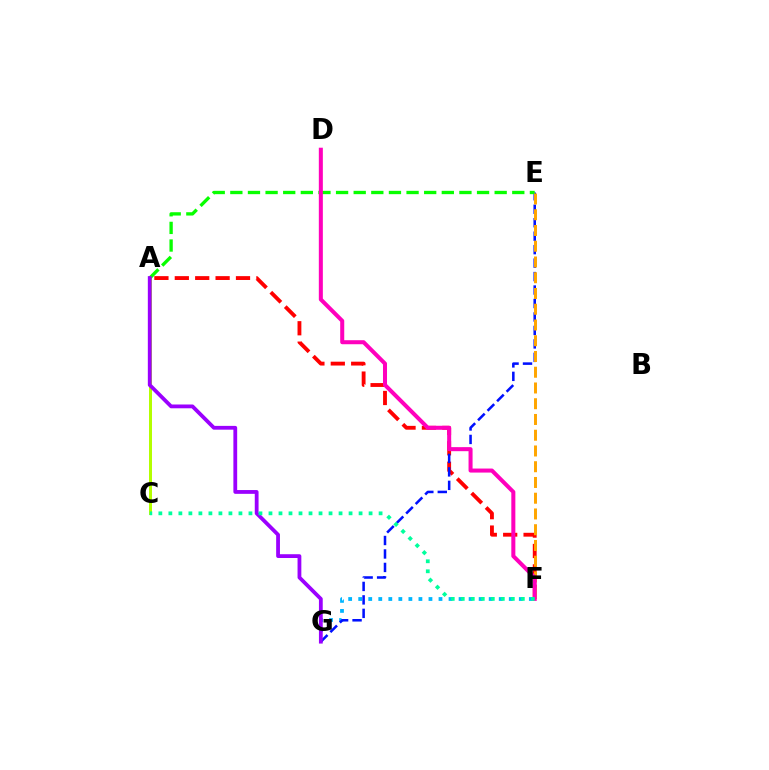{('F', 'G'): [{'color': '#00b5ff', 'line_style': 'dotted', 'thickness': 2.73}], ('A', 'C'): [{'color': '#b3ff00', 'line_style': 'solid', 'thickness': 2.16}], ('A', 'F'): [{'color': '#ff0000', 'line_style': 'dashed', 'thickness': 2.77}], ('E', 'G'): [{'color': '#0010ff', 'line_style': 'dashed', 'thickness': 1.83}], ('A', 'E'): [{'color': '#08ff00', 'line_style': 'dashed', 'thickness': 2.39}], ('A', 'G'): [{'color': '#9b00ff', 'line_style': 'solid', 'thickness': 2.73}], ('E', 'F'): [{'color': '#ffa500', 'line_style': 'dashed', 'thickness': 2.14}], ('D', 'F'): [{'color': '#ff00bd', 'line_style': 'solid', 'thickness': 2.9}], ('C', 'F'): [{'color': '#00ff9d', 'line_style': 'dotted', 'thickness': 2.72}]}